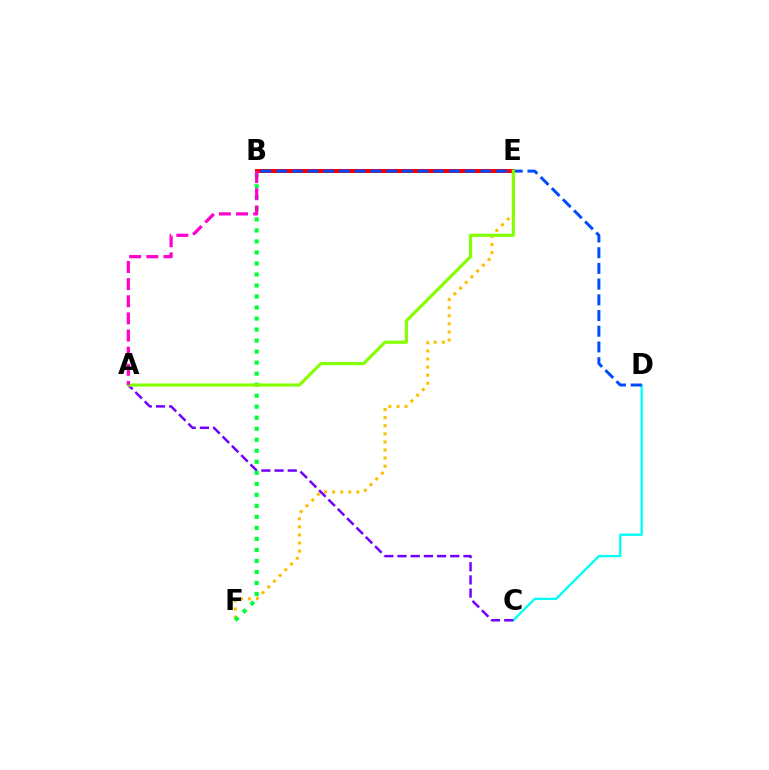{('C', 'D'): [{'color': '#00fff6', 'line_style': 'solid', 'thickness': 1.67}], ('E', 'F'): [{'color': '#ffbd00', 'line_style': 'dotted', 'thickness': 2.2}], ('A', 'C'): [{'color': '#7200ff', 'line_style': 'dashed', 'thickness': 1.79}], ('B', 'E'): [{'color': '#ff0000', 'line_style': 'solid', 'thickness': 2.87}], ('B', 'F'): [{'color': '#00ff39', 'line_style': 'dotted', 'thickness': 2.99}], ('B', 'D'): [{'color': '#004bff', 'line_style': 'dashed', 'thickness': 2.13}], ('A', 'E'): [{'color': '#84ff00', 'line_style': 'solid', 'thickness': 2.25}], ('A', 'B'): [{'color': '#ff00cf', 'line_style': 'dashed', 'thickness': 2.33}]}